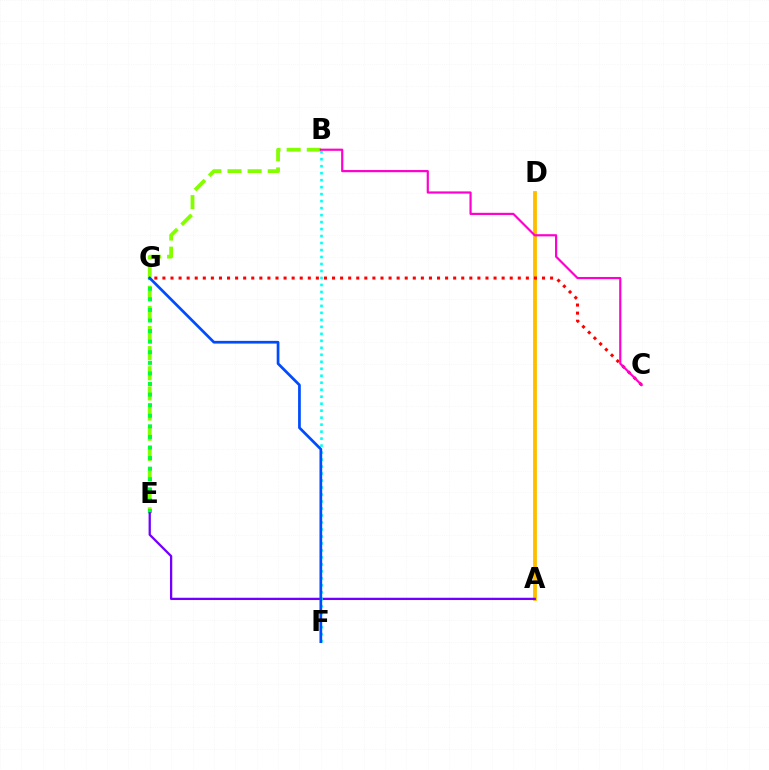{('A', 'D'): [{'color': '#ffbd00', 'line_style': 'solid', 'thickness': 2.74}], ('C', 'G'): [{'color': '#ff0000', 'line_style': 'dotted', 'thickness': 2.19}], ('B', 'E'): [{'color': '#84ff00', 'line_style': 'dashed', 'thickness': 2.74}], ('E', 'G'): [{'color': '#00ff39', 'line_style': 'dotted', 'thickness': 2.88}], ('A', 'E'): [{'color': '#7200ff', 'line_style': 'solid', 'thickness': 1.64}], ('B', 'F'): [{'color': '#00fff6', 'line_style': 'dotted', 'thickness': 1.9}], ('B', 'C'): [{'color': '#ff00cf', 'line_style': 'solid', 'thickness': 1.57}], ('F', 'G'): [{'color': '#004bff', 'line_style': 'solid', 'thickness': 1.96}]}